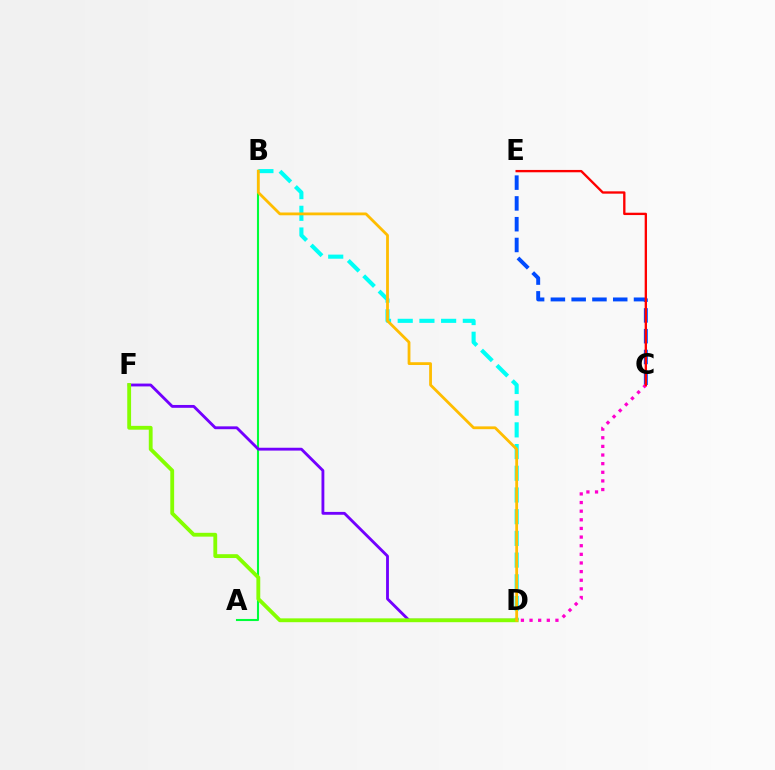{('C', 'E'): [{'color': '#004bff', 'line_style': 'dashed', 'thickness': 2.82}, {'color': '#ff0000', 'line_style': 'solid', 'thickness': 1.68}], ('B', 'D'): [{'color': '#00fff6', 'line_style': 'dashed', 'thickness': 2.95}, {'color': '#ffbd00', 'line_style': 'solid', 'thickness': 2.01}], ('C', 'D'): [{'color': '#ff00cf', 'line_style': 'dotted', 'thickness': 2.35}], ('A', 'B'): [{'color': '#00ff39', 'line_style': 'solid', 'thickness': 1.5}], ('D', 'F'): [{'color': '#7200ff', 'line_style': 'solid', 'thickness': 2.05}, {'color': '#84ff00', 'line_style': 'solid', 'thickness': 2.76}]}